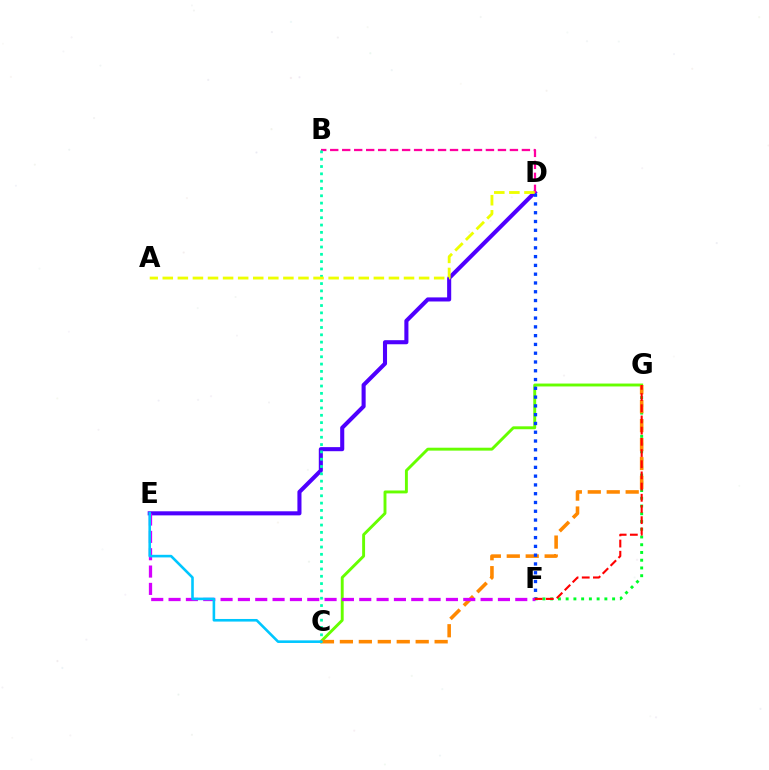{('D', 'E'): [{'color': '#4f00ff', 'line_style': 'solid', 'thickness': 2.94}], ('B', 'D'): [{'color': '#ff00a0', 'line_style': 'dashed', 'thickness': 1.63}], ('C', 'G'): [{'color': '#66ff00', 'line_style': 'solid', 'thickness': 2.09}, {'color': '#ff8800', 'line_style': 'dashed', 'thickness': 2.57}], ('F', 'G'): [{'color': '#00ff27', 'line_style': 'dotted', 'thickness': 2.1}, {'color': '#ff0000', 'line_style': 'dashed', 'thickness': 1.52}], ('D', 'F'): [{'color': '#003fff', 'line_style': 'dotted', 'thickness': 2.39}], ('E', 'F'): [{'color': '#d600ff', 'line_style': 'dashed', 'thickness': 2.36}], ('B', 'C'): [{'color': '#00ffaf', 'line_style': 'dotted', 'thickness': 1.99}], ('A', 'D'): [{'color': '#eeff00', 'line_style': 'dashed', 'thickness': 2.05}], ('C', 'E'): [{'color': '#00c7ff', 'line_style': 'solid', 'thickness': 1.87}]}